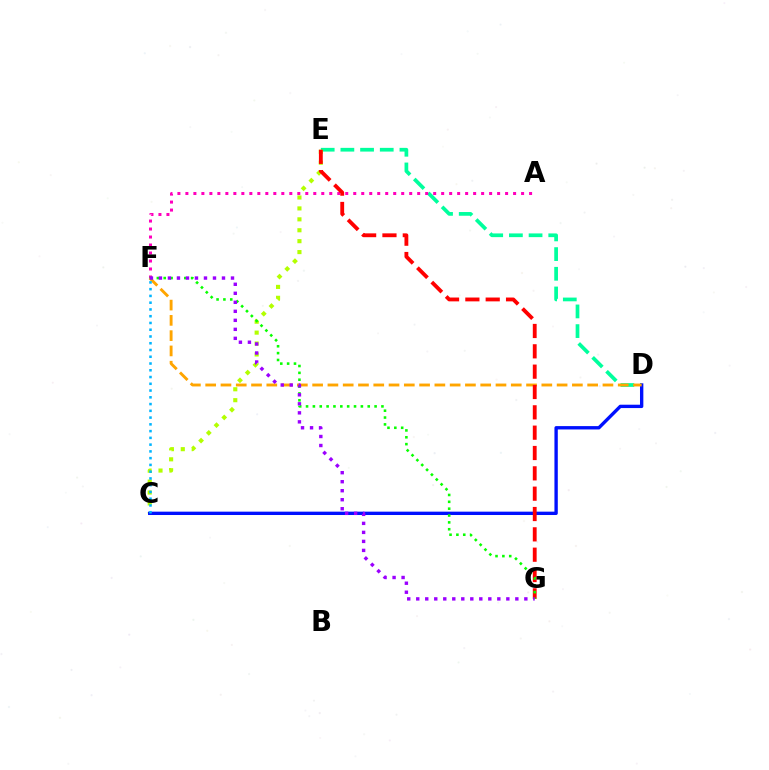{('D', 'E'): [{'color': '#00ff9d', 'line_style': 'dashed', 'thickness': 2.67}], ('C', 'E'): [{'color': '#b3ff00', 'line_style': 'dotted', 'thickness': 2.97}], ('C', 'D'): [{'color': '#0010ff', 'line_style': 'solid', 'thickness': 2.42}], ('A', 'F'): [{'color': '#ff00bd', 'line_style': 'dotted', 'thickness': 2.17}], ('D', 'F'): [{'color': '#ffa500', 'line_style': 'dashed', 'thickness': 2.08}], ('E', 'G'): [{'color': '#ff0000', 'line_style': 'dashed', 'thickness': 2.76}], ('F', 'G'): [{'color': '#08ff00', 'line_style': 'dotted', 'thickness': 1.86}, {'color': '#9b00ff', 'line_style': 'dotted', 'thickness': 2.45}], ('C', 'F'): [{'color': '#00b5ff', 'line_style': 'dotted', 'thickness': 1.84}]}